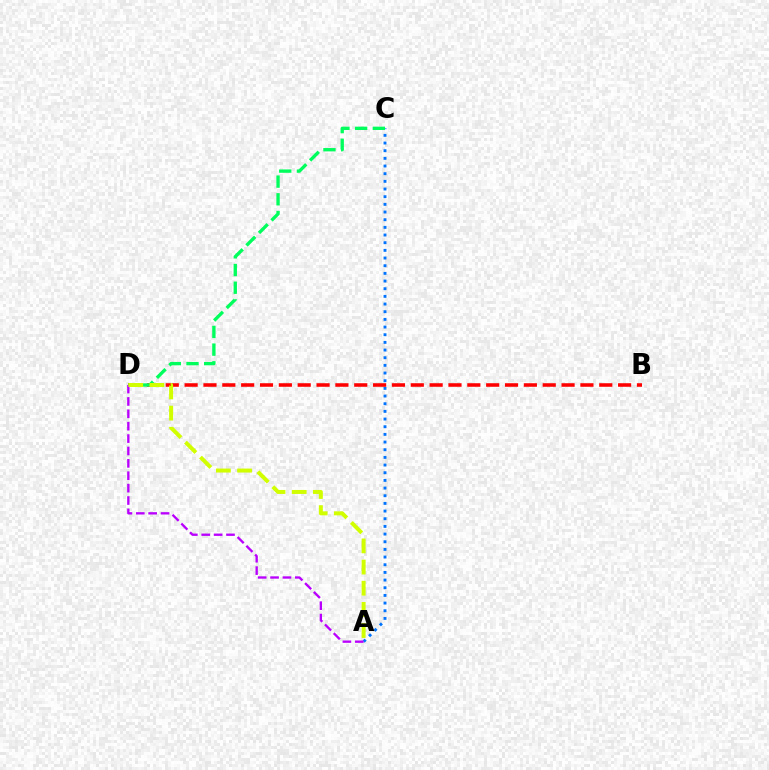{('A', 'C'): [{'color': '#0074ff', 'line_style': 'dotted', 'thickness': 2.08}], ('B', 'D'): [{'color': '#ff0000', 'line_style': 'dashed', 'thickness': 2.56}], ('C', 'D'): [{'color': '#00ff5c', 'line_style': 'dashed', 'thickness': 2.4}], ('A', 'D'): [{'color': '#b900ff', 'line_style': 'dashed', 'thickness': 1.68}, {'color': '#d1ff00', 'line_style': 'dashed', 'thickness': 2.88}]}